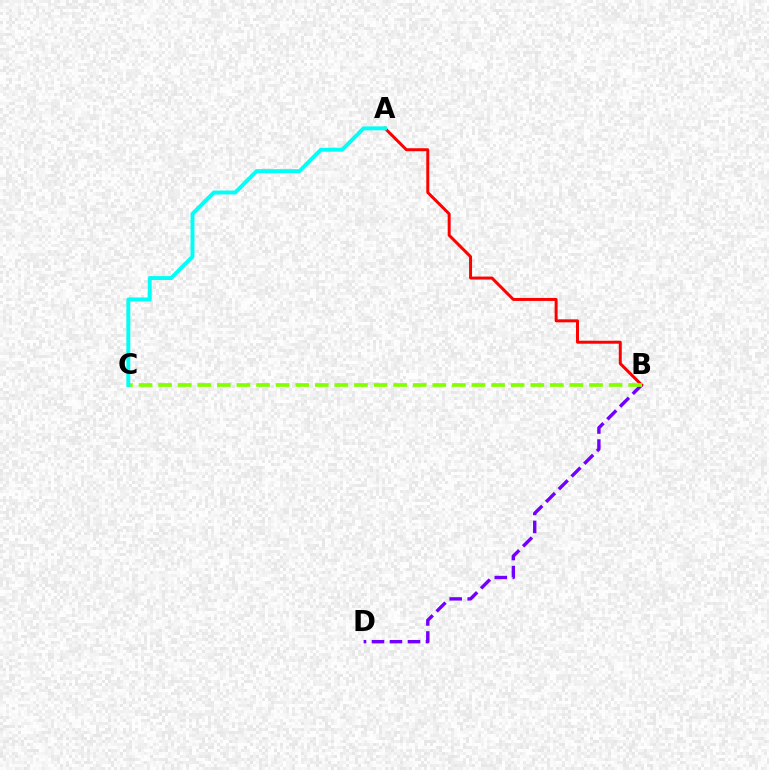{('A', 'B'): [{'color': '#ff0000', 'line_style': 'solid', 'thickness': 2.15}], ('B', 'D'): [{'color': '#7200ff', 'line_style': 'dashed', 'thickness': 2.44}], ('B', 'C'): [{'color': '#84ff00', 'line_style': 'dashed', 'thickness': 2.66}], ('A', 'C'): [{'color': '#00fff6', 'line_style': 'solid', 'thickness': 2.82}]}